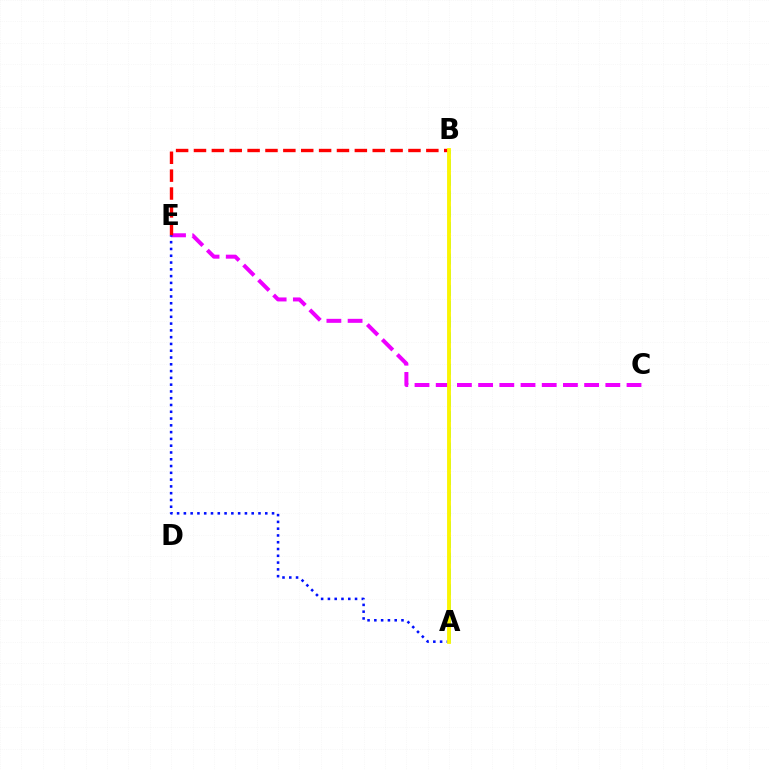{('C', 'E'): [{'color': '#ee00ff', 'line_style': 'dashed', 'thickness': 2.88}], ('B', 'E'): [{'color': '#ff0000', 'line_style': 'dashed', 'thickness': 2.43}], ('A', 'B'): [{'color': '#08ff00', 'line_style': 'solid', 'thickness': 1.59}, {'color': '#00fff6', 'line_style': 'dashed', 'thickness': 2.14}, {'color': '#fcf500', 'line_style': 'solid', 'thickness': 2.75}], ('A', 'E'): [{'color': '#0010ff', 'line_style': 'dotted', 'thickness': 1.84}]}